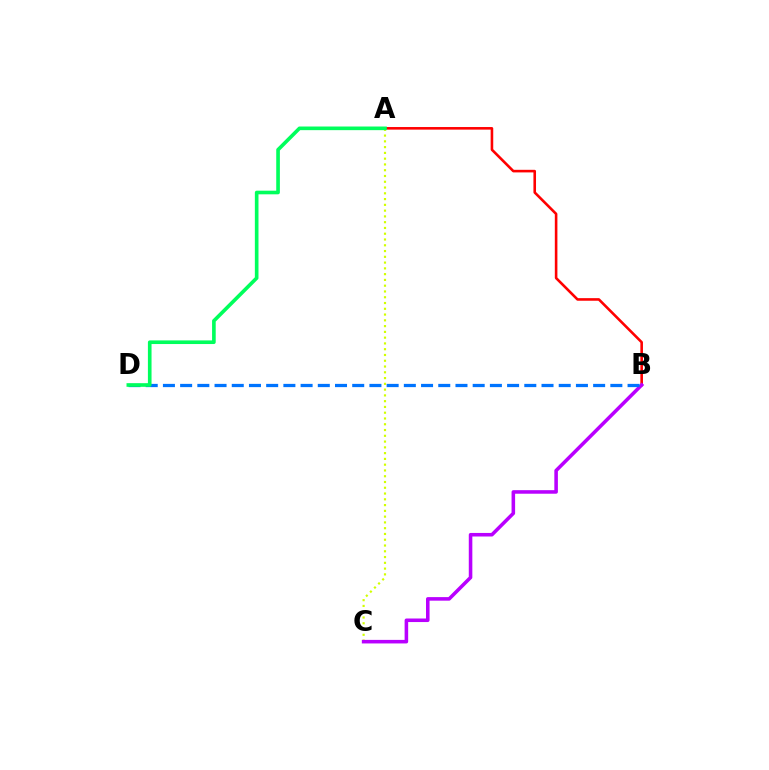{('A', 'B'): [{'color': '#ff0000', 'line_style': 'solid', 'thickness': 1.87}], ('A', 'C'): [{'color': '#d1ff00', 'line_style': 'dotted', 'thickness': 1.57}], ('B', 'C'): [{'color': '#b900ff', 'line_style': 'solid', 'thickness': 2.56}], ('B', 'D'): [{'color': '#0074ff', 'line_style': 'dashed', 'thickness': 2.34}], ('A', 'D'): [{'color': '#00ff5c', 'line_style': 'solid', 'thickness': 2.62}]}